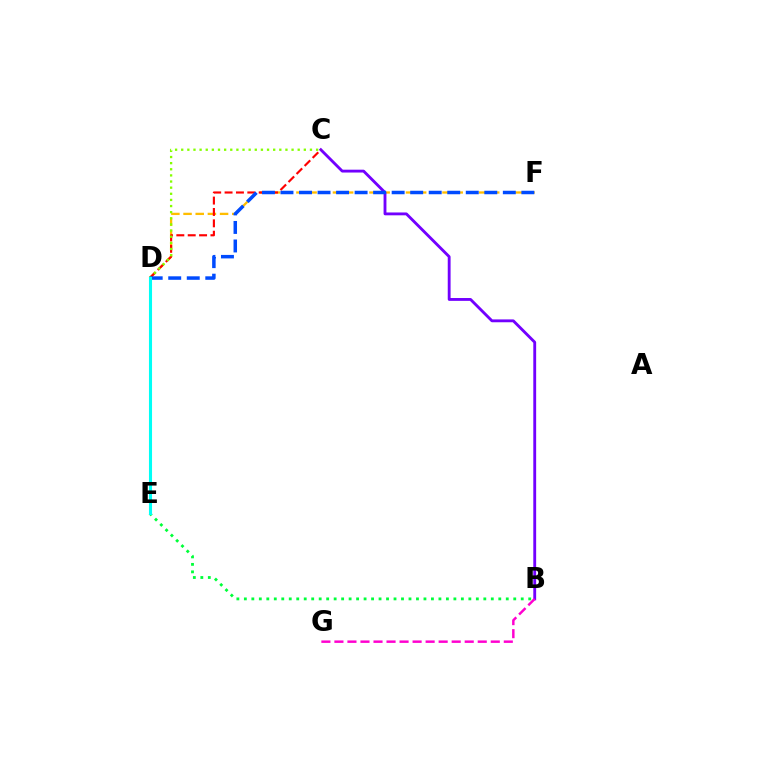{('D', 'F'): [{'color': '#ffbd00', 'line_style': 'dashed', 'thickness': 1.65}, {'color': '#004bff', 'line_style': 'dashed', 'thickness': 2.52}], ('B', 'C'): [{'color': '#7200ff', 'line_style': 'solid', 'thickness': 2.05}], ('C', 'D'): [{'color': '#ff0000', 'line_style': 'dashed', 'thickness': 1.55}, {'color': '#84ff00', 'line_style': 'dotted', 'thickness': 1.67}], ('B', 'G'): [{'color': '#ff00cf', 'line_style': 'dashed', 'thickness': 1.77}], ('B', 'E'): [{'color': '#00ff39', 'line_style': 'dotted', 'thickness': 2.03}], ('D', 'E'): [{'color': '#00fff6', 'line_style': 'solid', 'thickness': 2.22}]}